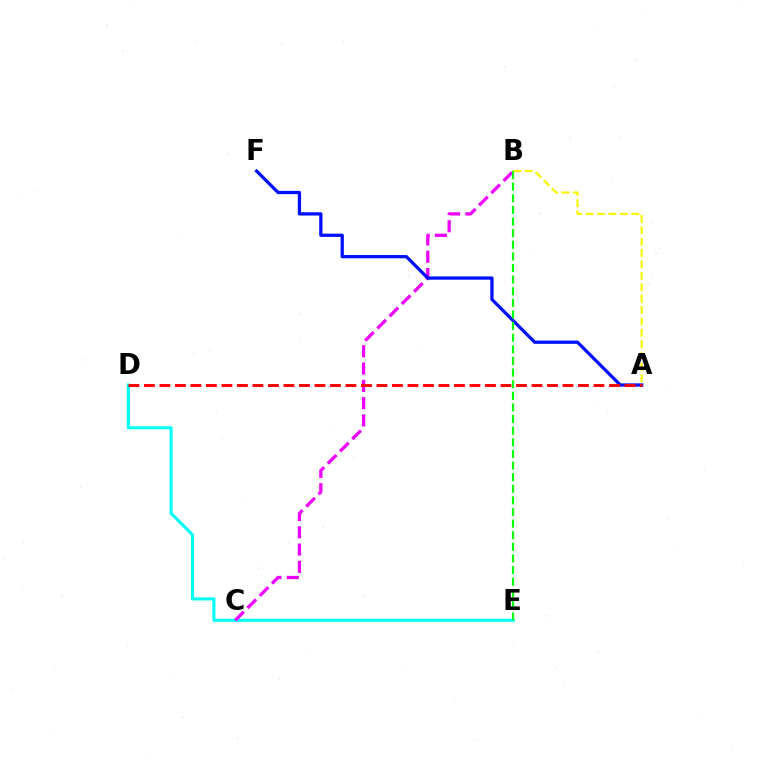{('D', 'E'): [{'color': '#00fff6', 'line_style': 'solid', 'thickness': 2.21}], ('A', 'B'): [{'color': '#fcf500', 'line_style': 'dashed', 'thickness': 1.55}], ('B', 'C'): [{'color': '#ee00ff', 'line_style': 'dashed', 'thickness': 2.35}], ('A', 'F'): [{'color': '#0010ff', 'line_style': 'solid', 'thickness': 2.36}], ('A', 'D'): [{'color': '#ff0000', 'line_style': 'dashed', 'thickness': 2.11}], ('B', 'E'): [{'color': '#08ff00', 'line_style': 'dashed', 'thickness': 1.58}]}